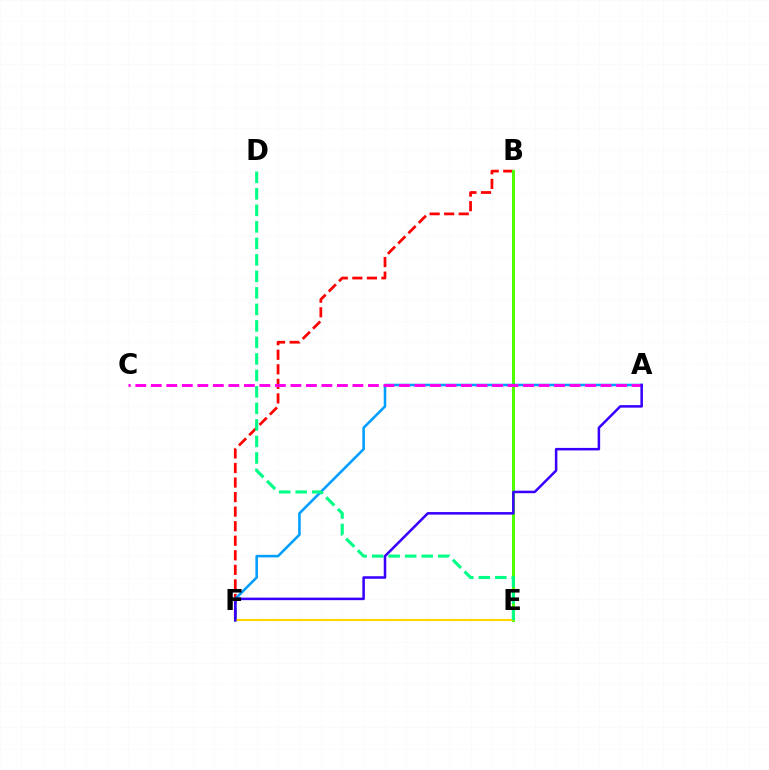{('B', 'F'): [{'color': '#ff0000', 'line_style': 'dashed', 'thickness': 1.98}], ('B', 'E'): [{'color': '#4fff00', 'line_style': 'solid', 'thickness': 2.16}], ('A', 'F'): [{'color': '#009eff', 'line_style': 'solid', 'thickness': 1.86}, {'color': '#3700ff', 'line_style': 'solid', 'thickness': 1.82}], ('E', 'F'): [{'color': '#ffd500', 'line_style': 'solid', 'thickness': 1.58}], ('D', 'E'): [{'color': '#00ff86', 'line_style': 'dashed', 'thickness': 2.24}], ('A', 'C'): [{'color': '#ff00ed', 'line_style': 'dashed', 'thickness': 2.11}]}